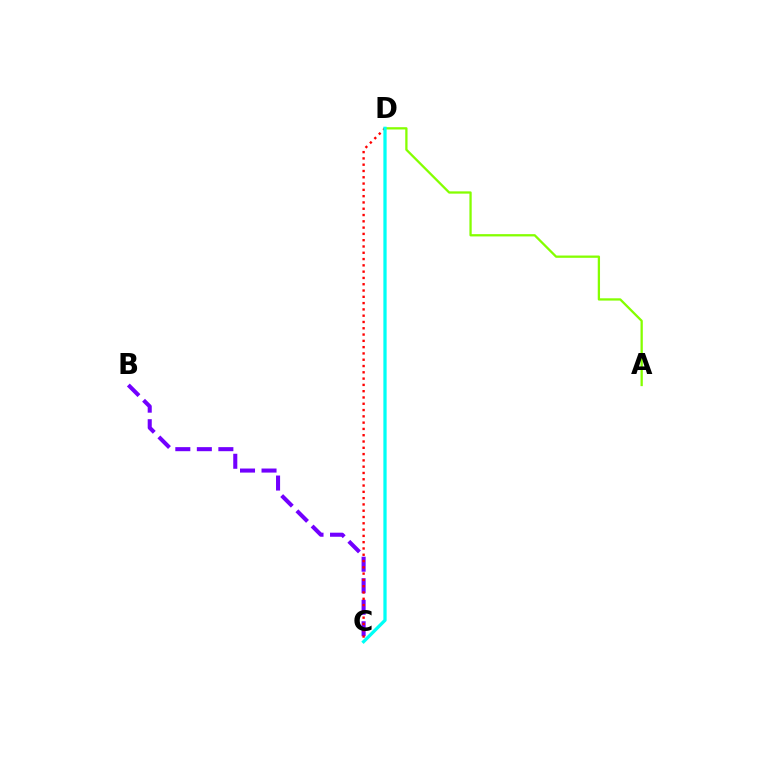{('A', 'D'): [{'color': '#84ff00', 'line_style': 'solid', 'thickness': 1.65}], ('B', 'C'): [{'color': '#7200ff', 'line_style': 'dashed', 'thickness': 2.92}], ('C', 'D'): [{'color': '#ff0000', 'line_style': 'dotted', 'thickness': 1.71}, {'color': '#00fff6', 'line_style': 'solid', 'thickness': 2.35}]}